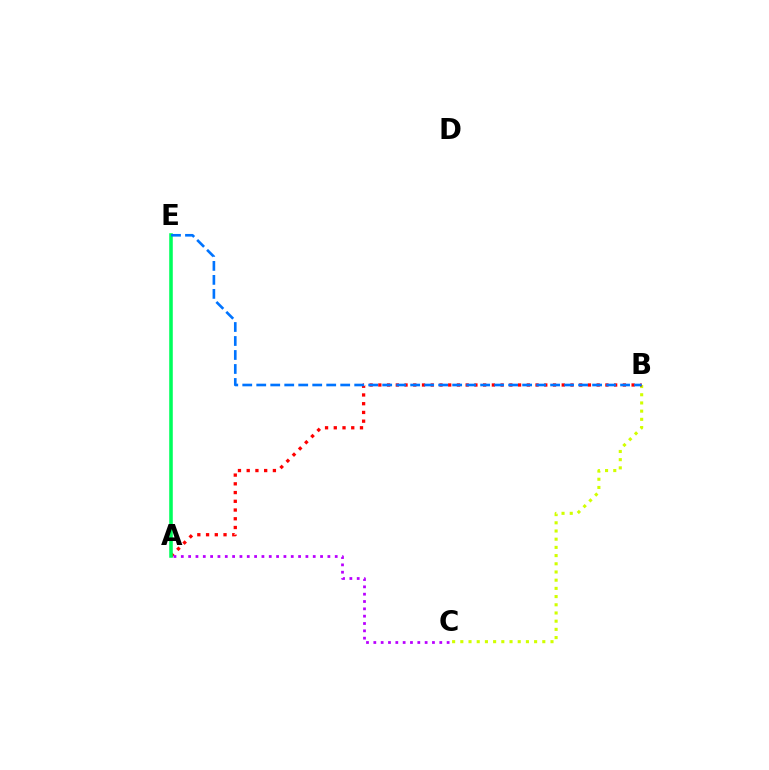{('B', 'C'): [{'color': '#d1ff00', 'line_style': 'dotted', 'thickness': 2.23}], ('A', 'B'): [{'color': '#ff0000', 'line_style': 'dotted', 'thickness': 2.37}], ('A', 'E'): [{'color': '#00ff5c', 'line_style': 'solid', 'thickness': 2.57}], ('B', 'E'): [{'color': '#0074ff', 'line_style': 'dashed', 'thickness': 1.9}], ('A', 'C'): [{'color': '#b900ff', 'line_style': 'dotted', 'thickness': 1.99}]}